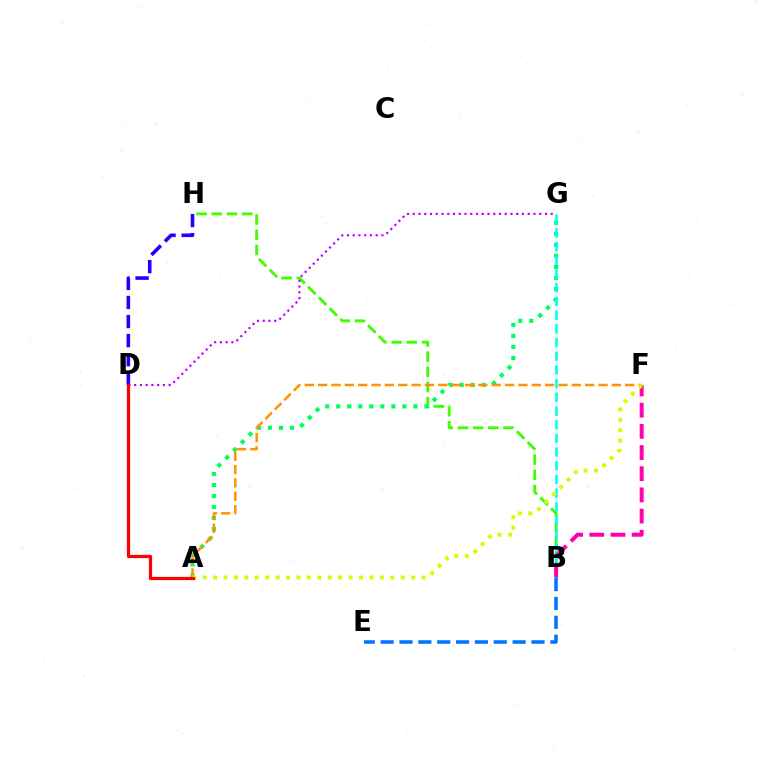{('B', 'H'): [{'color': '#3dff00', 'line_style': 'dashed', 'thickness': 2.06}], ('A', 'G'): [{'color': '#00ff5c', 'line_style': 'dotted', 'thickness': 3.0}], ('A', 'F'): [{'color': '#ff9400', 'line_style': 'dashed', 'thickness': 1.81}, {'color': '#d1ff00', 'line_style': 'dotted', 'thickness': 2.83}], ('D', 'H'): [{'color': '#2500ff', 'line_style': 'dashed', 'thickness': 2.59}], ('B', 'G'): [{'color': '#00fff6', 'line_style': 'dashed', 'thickness': 1.86}], ('D', 'G'): [{'color': '#b900ff', 'line_style': 'dotted', 'thickness': 1.56}], ('B', 'F'): [{'color': '#ff00ac', 'line_style': 'dashed', 'thickness': 2.88}], ('B', 'E'): [{'color': '#0074ff', 'line_style': 'dashed', 'thickness': 2.56}], ('A', 'D'): [{'color': '#ff0000', 'line_style': 'solid', 'thickness': 2.33}]}